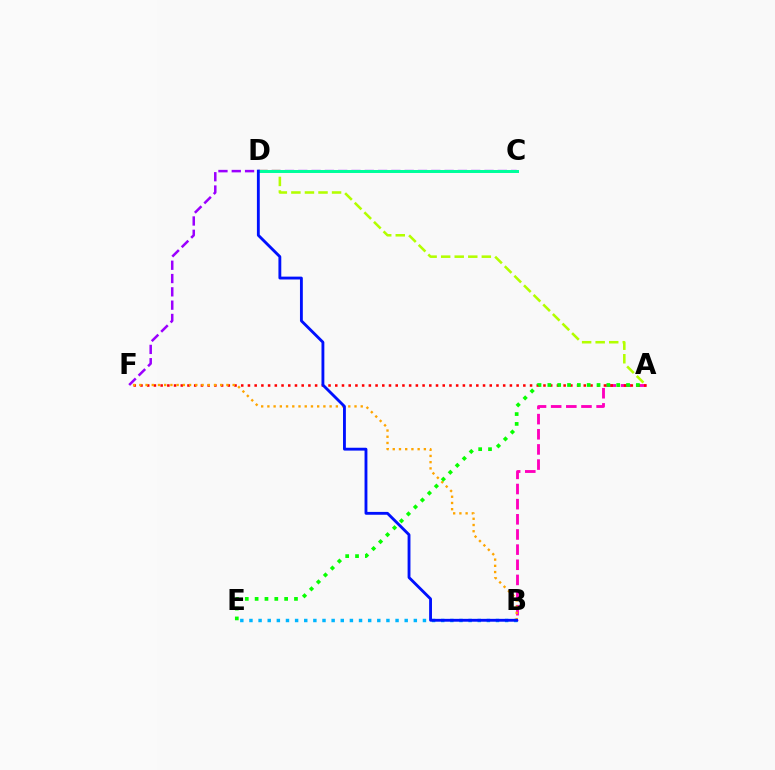{('A', 'D'): [{'color': '#b3ff00', 'line_style': 'dashed', 'thickness': 1.84}], ('A', 'B'): [{'color': '#ff00bd', 'line_style': 'dashed', 'thickness': 2.06}], ('B', 'E'): [{'color': '#00b5ff', 'line_style': 'dotted', 'thickness': 2.48}], ('A', 'F'): [{'color': '#ff0000', 'line_style': 'dotted', 'thickness': 1.82}], ('C', 'F'): [{'color': '#9b00ff', 'line_style': 'dashed', 'thickness': 1.81}], ('B', 'F'): [{'color': '#ffa500', 'line_style': 'dotted', 'thickness': 1.69}], ('C', 'D'): [{'color': '#00ff9d', 'line_style': 'solid', 'thickness': 2.15}], ('B', 'D'): [{'color': '#0010ff', 'line_style': 'solid', 'thickness': 2.05}], ('A', 'E'): [{'color': '#08ff00', 'line_style': 'dotted', 'thickness': 2.67}]}